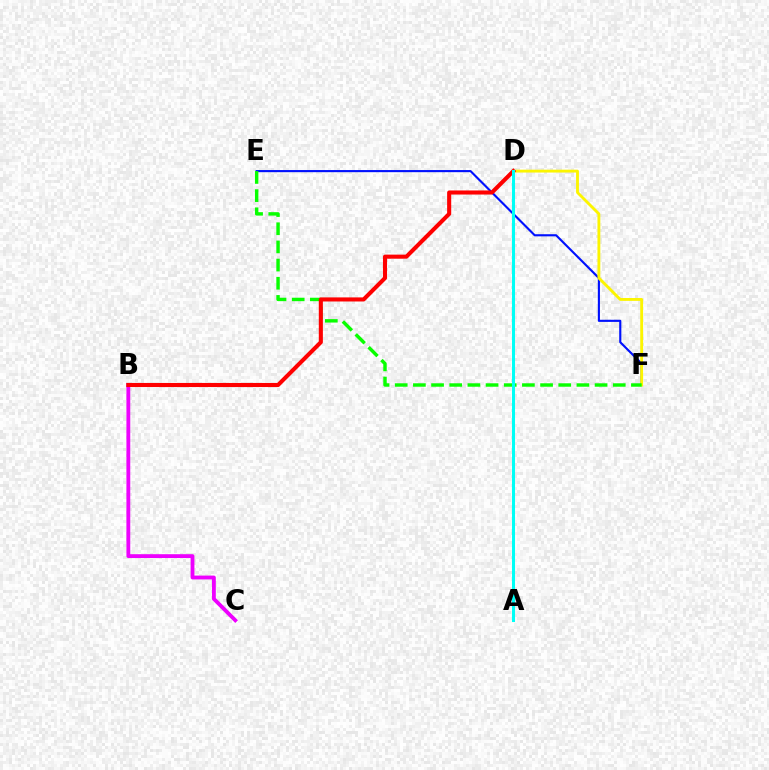{('E', 'F'): [{'color': '#0010ff', 'line_style': 'solid', 'thickness': 1.53}, {'color': '#08ff00', 'line_style': 'dashed', 'thickness': 2.47}], ('D', 'F'): [{'color': '#fcf500', 'line_style': 'solid', 'thickness': 2.06}], ('B', 'C'): [{'color': '#ee00ff', 'line_style': 'solid', 'thickness': 2.76}], ('B', 'D'): [{'color': '#ff0000', 'line_style': 'solid', 'thickness': 2.94}], ('A', 'D'): [{'color': '#00fff6', 'line_style': 'solid', 'thickness': 2.19}]}